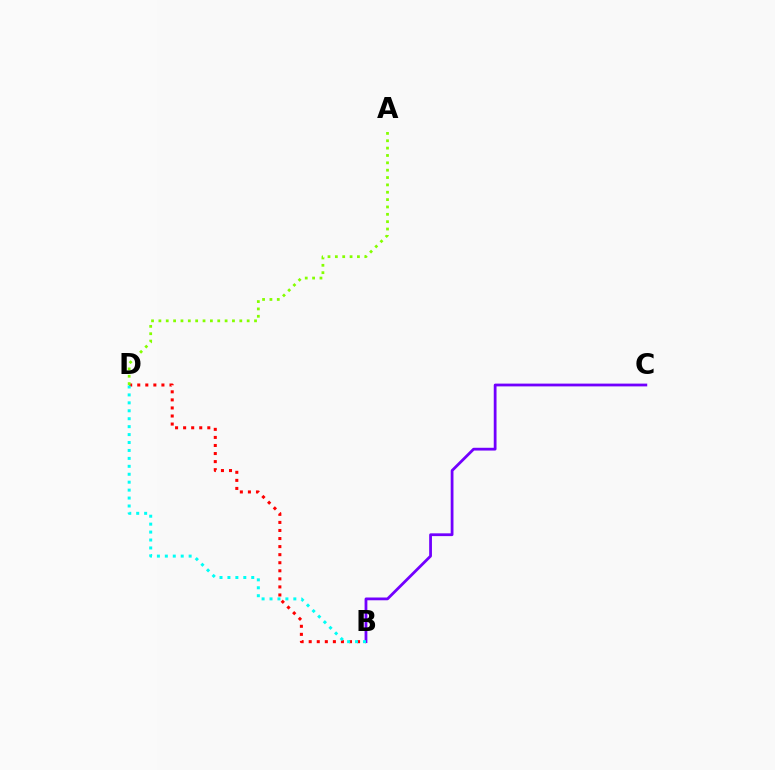{('B', 'D'): [{'color': '#ff0000', 'line_style': 'dotted', 'thickness': 2.19}, {'color': '#00fff6', 'line_style': 'dotted', 'thickness': 2.16}], ('B', 'C'): [{'color': '#7200ff', 'line_style': 'solid', 'thickness': 2.0}], ('A', 'D'): [{'color': '#84ff00', 'line_style': 'dotted', 'thickness': 2.0}]}